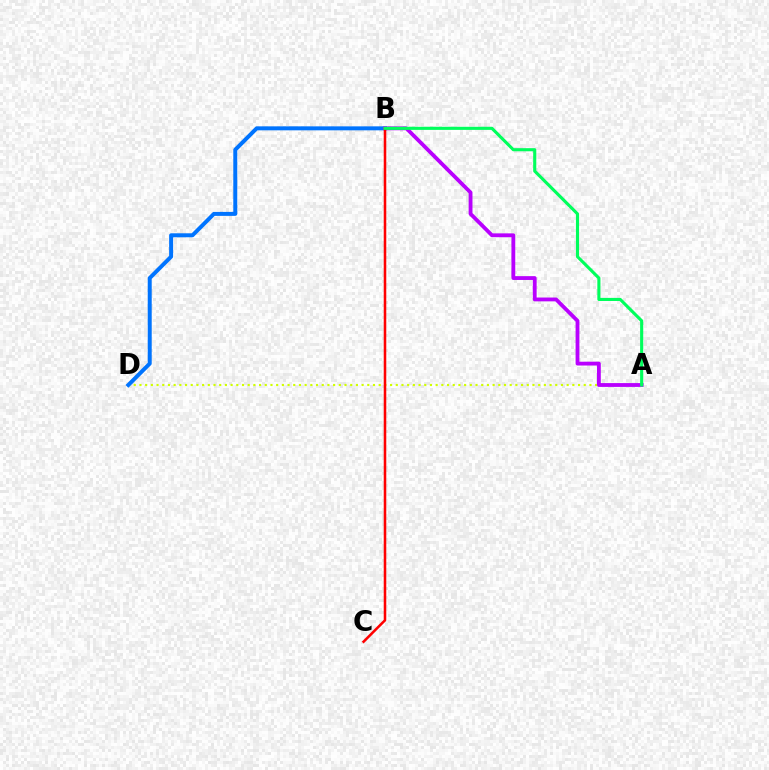{('A', 'D'): [{'color': '#d1ff00', 'line_style': 'dotted', 'thickness': 1.55}], ('B', 'D'): [{'color': '#0074ff', 'line_style': 'solid', 'thickness': 2.87}], ('A', 'B'): [{'color': '#b900ff', 'line_style': 'solid', 'thickness': 2.75}, {'color': '#00ff5c', 'line_style': 'solid', 'thickness': 2.24}], ('B', 'C'): [{'color': '#ff0000', 'line_style': 'solid', 'thickness': 1.83}]}